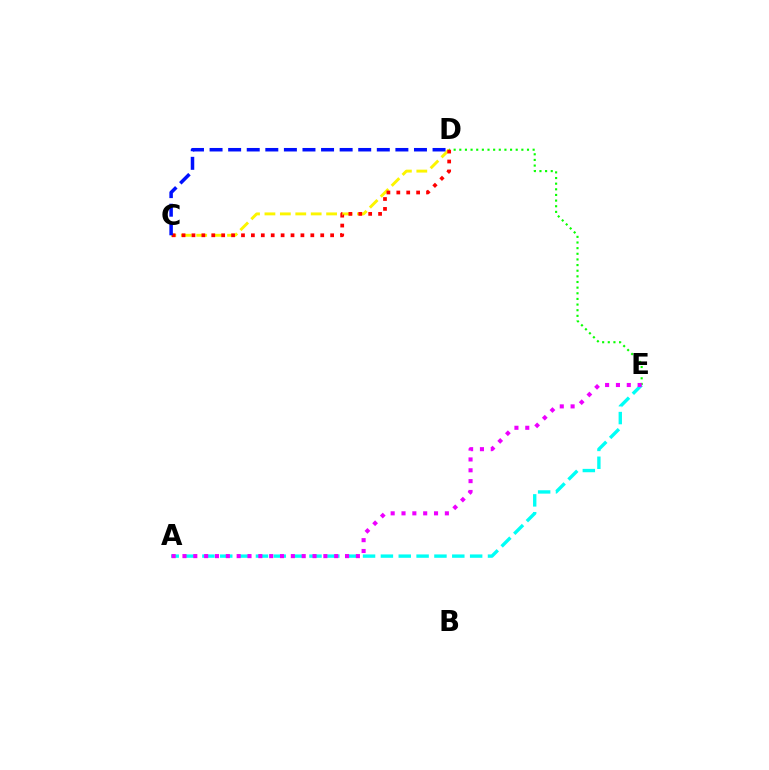{('D', 'E'): [{'color': '#08ff00', 'line_style': 'dotted', 'thickness': 1.53}], ('C', 'D'): [{'color': '#fcf500', 'line_style': 'dashed', 'thickness': 2.09}, {'color': '#ff0000', 'line_style': 'dotted', 'thickness': 2.69}, {'color': '#0010ff', 'line_style': 'dashed', 'thickness': 2.52}], ('A', 'E'): [{'color': '#00fff6', 'line_style': 'dashed', 'thickness': 2.42}, {'color': '#ee00ff', 'line_style': 'dotted', 'thickness': 2.94}]}